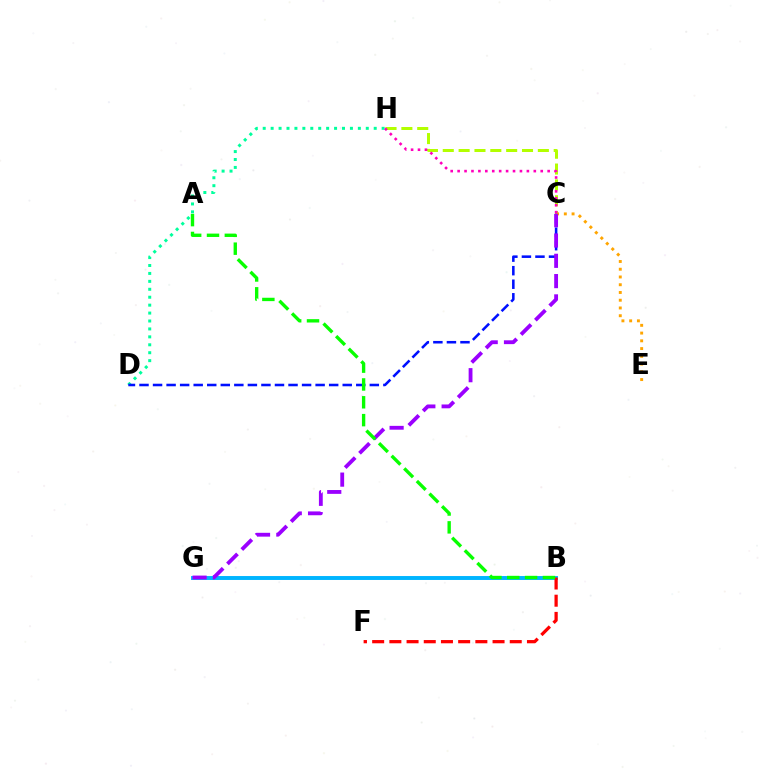{('B', 'G'): [{'color': '#00b5ff', 'line_style': 'solid', 'thickness': 2.83}], ('C', 'H'): [{'color': '#b3ff00', 'line_style': 'dashed', 'thickness': 2.15}, {'color': '#ff00bd', 'line_style': 'dotted', 'thickness': 1.88}], ('D', 'H'): [{'color': '#00ff9d', 'line_style': 'dotted', 'thickness': 2.15}], ('C', 'E'): [{'color': '#ffa500', 'line_style': 'dotted', 'thickness': 2.11}], ('B', 'F'): [{'color': '#ff0000', 'line_style': 'dashed', 'thickness': 2.34}], ('C', 'D'): [{'color': '#0010ff', 'line_style': 'dashed', 'thickness': 1.84}], ('C', 'G'): [{'color': '#9b00ff', 'line_style': 'dashed', 'thickness': 2.76}], ('A', 'B'): [{'color': '#08ff00', 'line_style': 'dashed', 'thickness': 2.42}]}